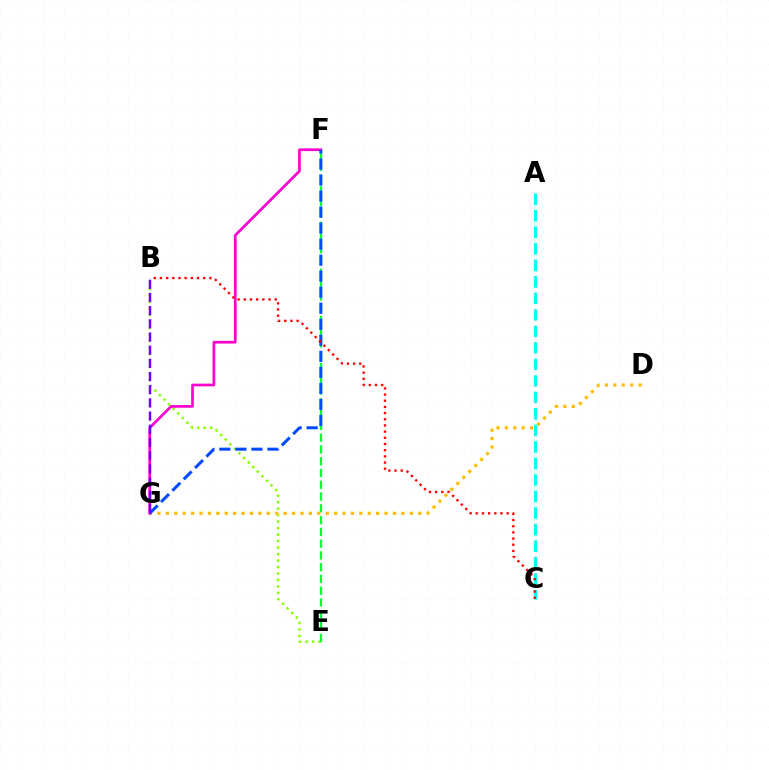{('B', 'E'): [{'color': '#84ff00', 'line_style': 'dotted', 'thickness': 1.76}], ('E', 'F'): [{'color': '#00ff39', 'line_style': 'dashed', 'thickness': 1.6}], ('D', 'G'): [{'color': '#ffbd00', 'line_style': 'dotted', 'thickness': 2.29}], ('F', 'G'): [{'color': '#ff00cf', 'line_style': 'solid', 'thickness': 1.94}, {'color': '#004bff', 'line_style': 'dashed', 'thickness': 2.18}], ('A', 'C'): [{'color': '#00fff6', 'line_style': 'dashed', 'thickness': 2.24}], ('B', 'C'): [{'color': '#ff0000', 'line_style': 'dotted', 'thickness': 1.68}], ('B', 'G'): [{'color': '#7200ff', 'line_style': 'dashed', 'thickness': 1.79}]}